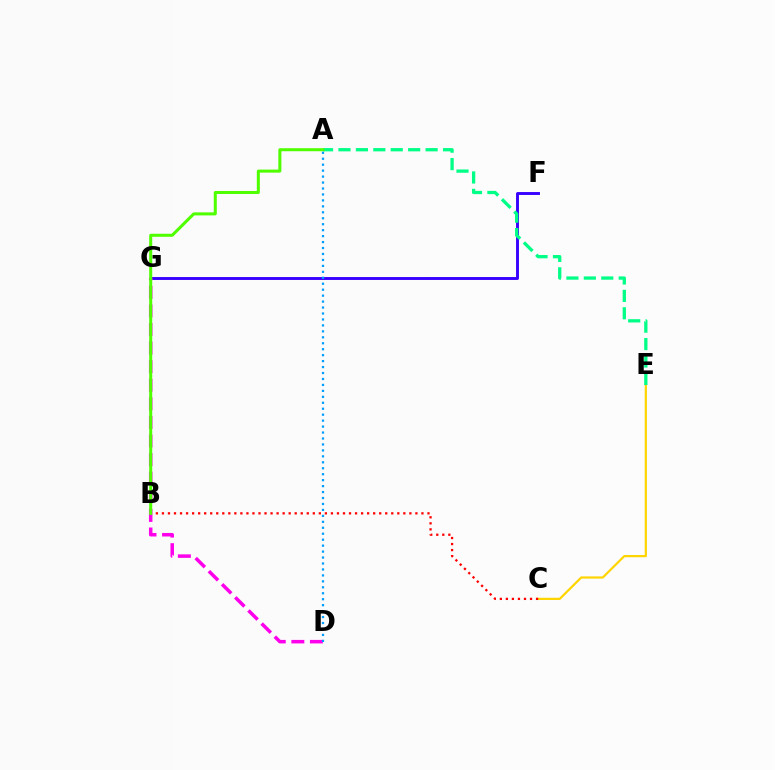{('F', 'G'): [{'color': '#3700ff', 'line_style': 'solid', 'thickness': 2.09}], ('C', 'E'): [{'color': '#ffd500', 'line_style': 'solid', 'thickness': 1.59}], ('B', 'C'): [{'color': '#ff0000', 'line_style': 'dotted', 'thickness': 1.64}], ('A', 'E'): [{'color': '#00ff86', 'line_style': 'dashed', 'thickness': 2.37}], ('D', 'G'): [{'color': '#ff00ed', 'line_style': 'dashed', 'thickness': 2.53}], ('A', 'B'): [{'color': '#4fff00', 'line_style': 'solid', 'thickness': 2.18}], ('A', 'D'): [{'color': '#009eff', 'line_style': 'dotted', 'thickness': 1.62}]}